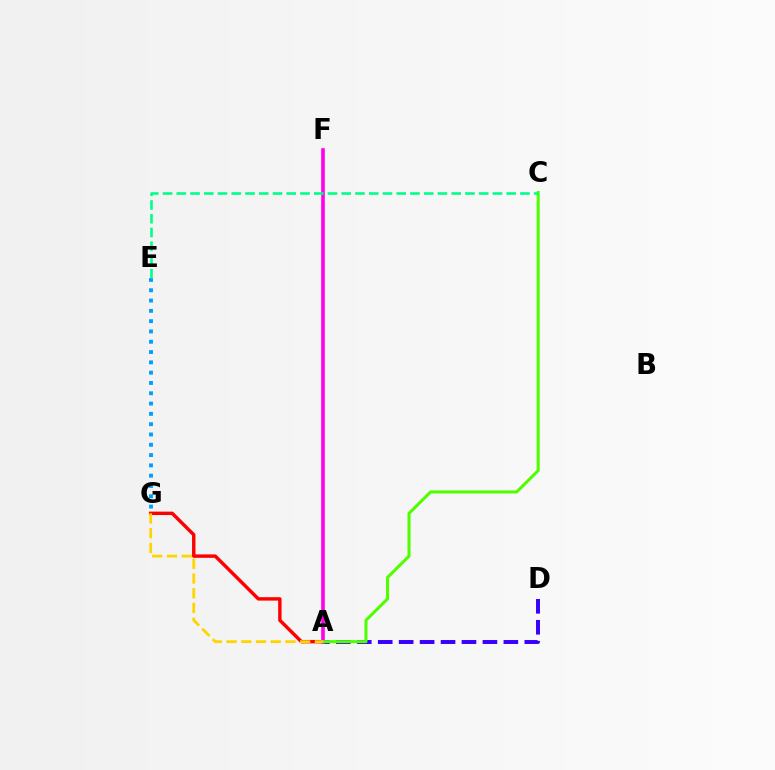{('E', 'G'): [{'color': '#009eff', 'line_style': 'dotted', 'thickness': 2.8}], ('A', 'D'): [{'color': '#3700ff', 'line_style': 'dashed', 'thickness': 2.84}], ('A', 'G'): [{'color': '#ff0000', 'line_style': 'solid', 'thickness': 2.47}, {'color': '#ffd500', 'line_style': 'dashed', 'thickness': 2.0}], ('A', 'F'): [{'color': '#ff00ed', 'line_style': 'solid', 'thickness': 2.6}], ('A', 'C'): [{'color': '#4fff00', 'line_style': 'solid', 'thickness': 2.2}], ('C', 'E'): [{'color': '#00ff86', 'line_style': 'dashed', 'thickness': 1.87}]}